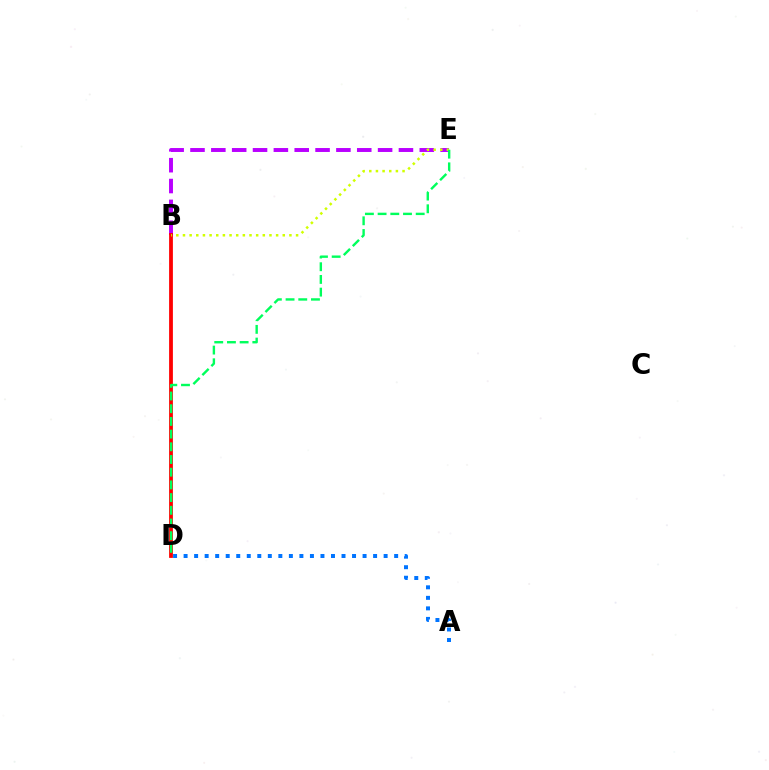{('B', 'E'): [{'color': '#b900ff', 'line_style': 'dashed', 'thickness': 2.83}, {'color': '#d1ff00', 'line_style': 'dotted', 'thickness': 1.81}], ('B', 'D'): [{'color': '#ff0000', 'line_style': 'solid', 'thickness': 2.73}], ('A', 'D'): [{'color': '#0074ff', 'line_style': 'dotted', 'thickness': 2.86}], ('D', 'E'): [{'color': '#00ff5c', 'line_style': 'dashed', 'thickness': 1.72}]}